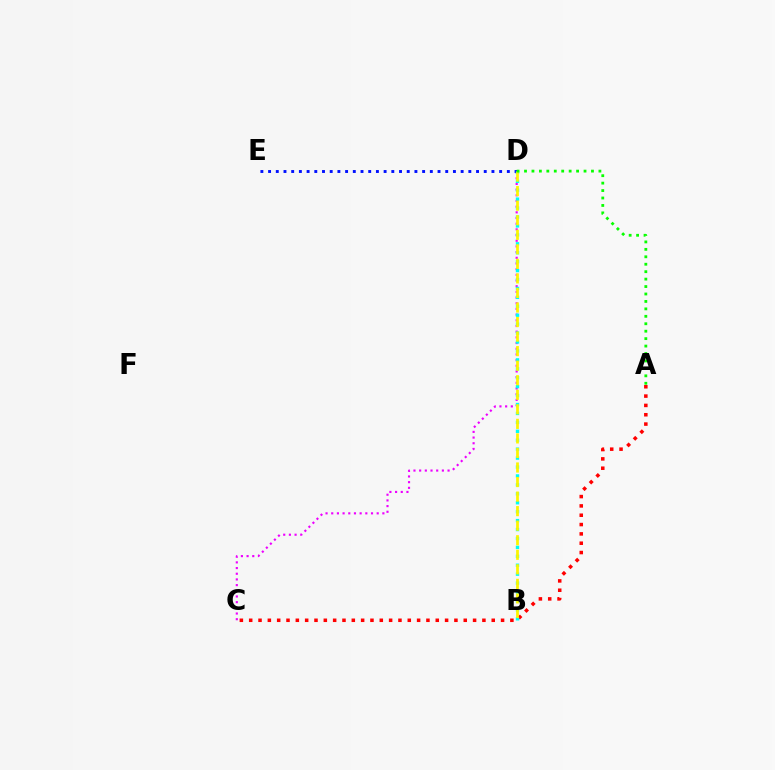{('C', 'D'): [{'color': '#ee00ff', 'line_style': 'dotted', 'thickness': 1.54}], ('A', 'C'): [{'color': '#ff0000', 'line_style': 'dotted', 'thickness': 2.53}], ('D', 'E'): [{'color': '#0010ff', 'line_style': 'dotted', 'thickness': 2.09}], ('B', 'D'): [{'color': '#00fff6', 'line_style': 'dotted', 'thickness': 2.43}, {'color': '#fcf500', 'line_style': 'dashed', 'thickness': 1.98}], ('A', 'D'): [{'color': '#08ff00', 'line_style': 'dotted', 'thickness': 2.02}]}